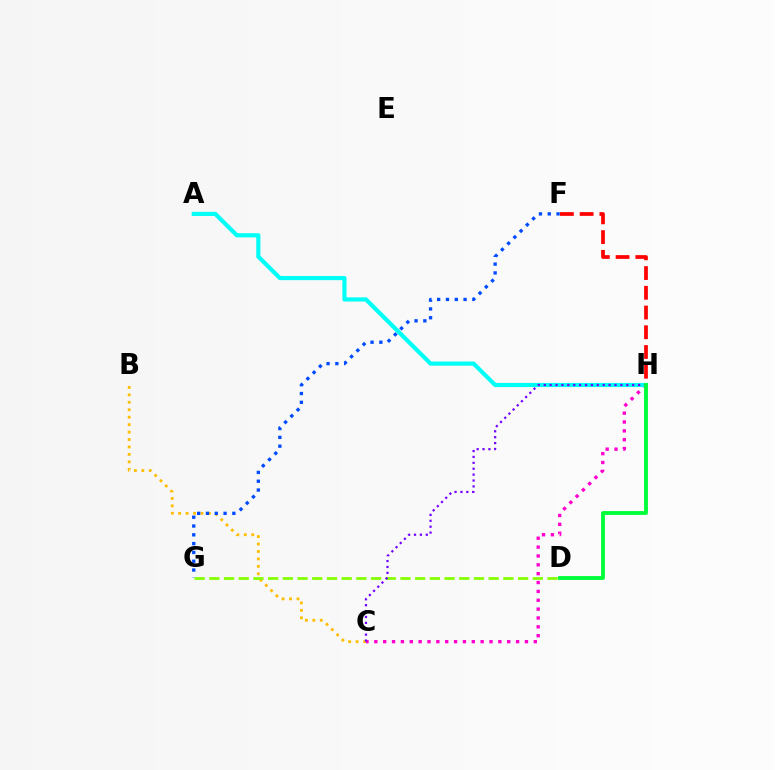{('C', 'H'): [{'color': '#ff00cf', 'line_style': 'dotted', 'thickness': 2.41}, {'color': '#7200ff', 'line_style': 'dotted', 'thickness': 1.6}], ('F', 'H'): [{'color': '#ff0000', 'line_style': 'dashed', 'thickness': 2.68}], ('A', 'H'): [{'color': '#00fff6', 'line_style': 'solid', 'thickness': 3.0}], ('B', 'C'): [{'color': '#ffbd00', 'line_style': 'dotted', 'thickness': 2.02}], ('F', 'G'): [{'color': '#004bff', 'line_style': 'dotted', 'thickness': 2.39}], ('D', 'G'): [{'color': '#84ff00', 'line_style': 'dashed', 'thickness': 2.0}], ('D', 'H'): [{'color': '#00ff39', 'line_style': 'solid', 'thickness': 2.76}]}